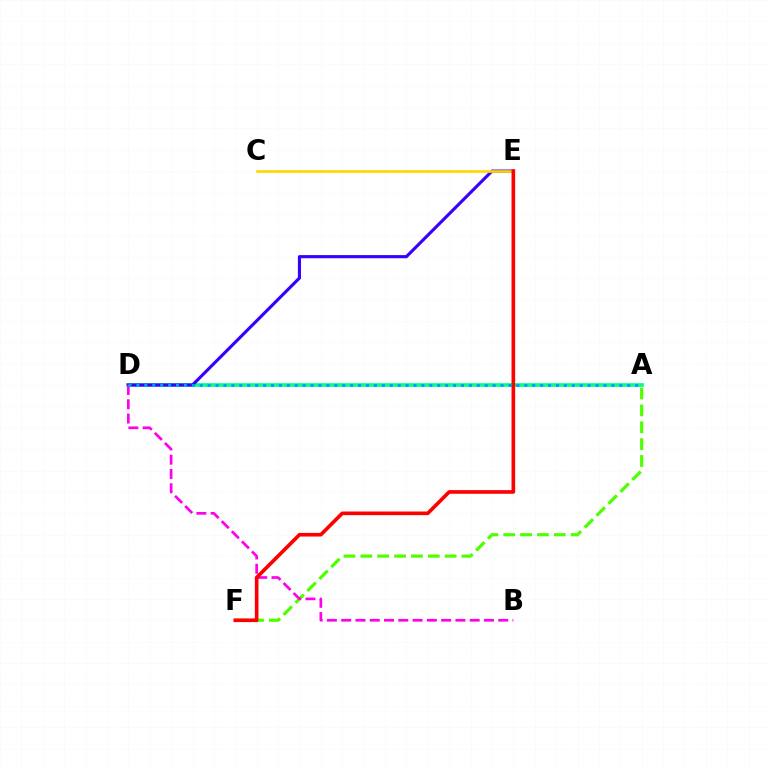{('A', 'D'): [{'color': '#00ff86', 'line_style': 'solid', 'thickness': 2.64}, {'color': '#009eff', 'line_style': 'dotted', 'thickness': 2.15}], ('D', 'E'): [{'color': '#3700ff', 'line_style': 'solid', 'thickness': 2.25}], ('C', 'E'): [{'color': '#ffd500', 'line_style': 'solid', 'thickness': 1.88}], ('A', 'F'): [{'color': '#4fff00', 'line_style': 'dashed', 'thickness': 2.29}], ('B', 'D'): [{'color': '#ff00ed', 'line_style': 'dashed', 'thickness': 1.94}], ('E', 'F'): [{'color': '#ff0000', 'line_style': 'solid', 'thickness': 2.62}]}